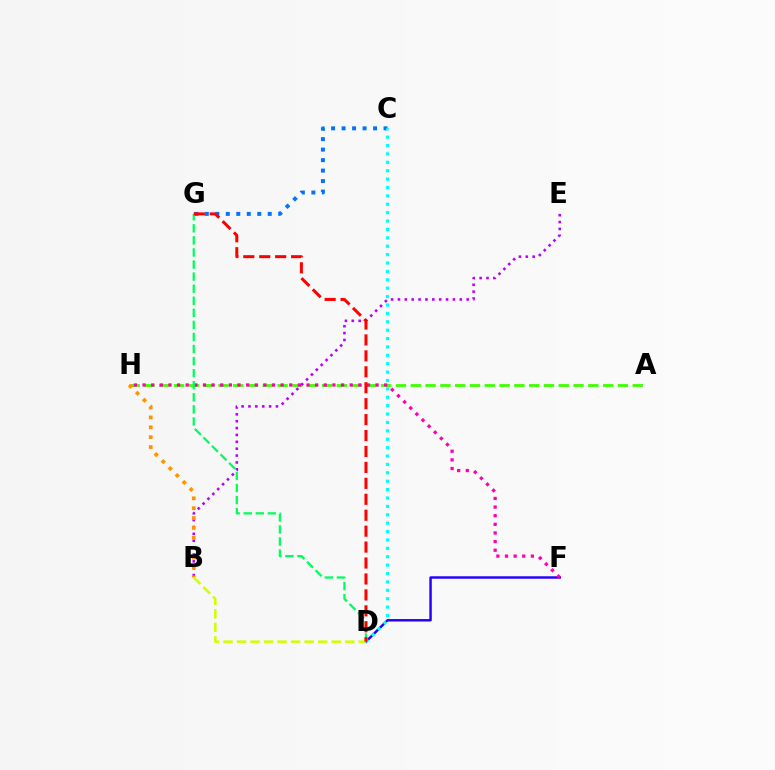{('A', 'H'): [{'color': '#3dff00', 'line_style': 'dashed', 'thickness': 2.01}], ('C', 'G'): [{'color': '#0074ff', 'line_style': 'dotted', 'thickness': 2.85}], ('D', 'F'): [{'color': '#2500ff', 'line_style': 'solid', 'thickness': 1.77}], ('F', 'H'): [{'color': '#ff00ac', 'line_style': 'dotted', 'thickness': 2.34}], ('C', 'D'): [{'color': '#00fff6', 'line_style': 'dotted', 'thickness': 2.28}], ('B', 'E'): [{'color': '#b900ff', 'line_style': 'dotted', 'thickness': 1.87}], ('D', 'G'): [{'color': '#00ff5c', 'line_style': 'dashed', 'thickness': 1.64}, {'color': '#ff0000', 'line_style': 'dashed', 'thickness': 2.16}], ('B', 'H'): [{'color': '#ff9400', 'line_style': 'dotted', 'thickness': 2.68}], ('B', 'D'): [{'color': '#d1ff00', 'line_style': 'dashed', 'thickness': 1.84}]}